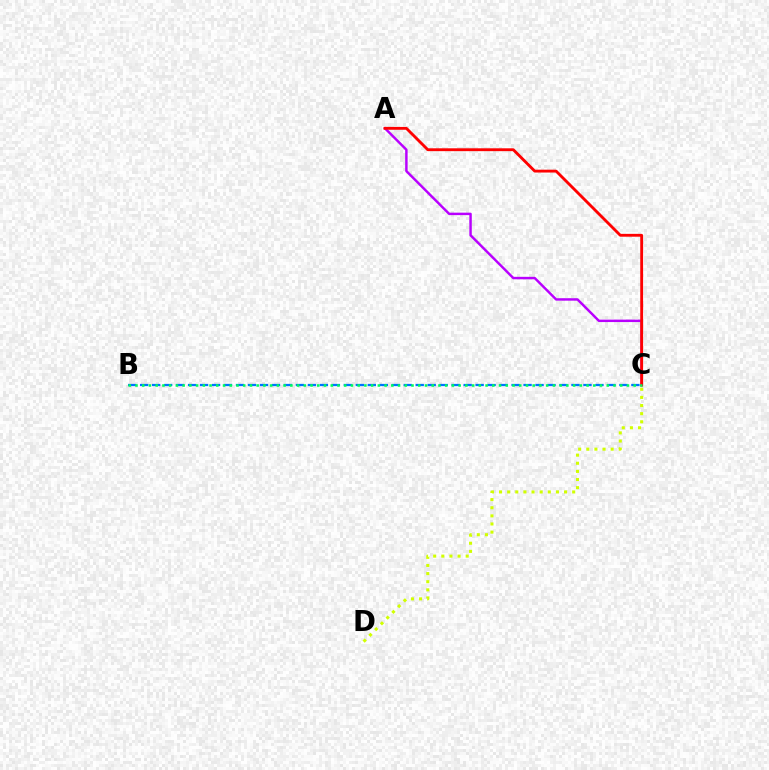{('C', 'D'): [{'color': '#d1ff00', 'line_style': 'dotted', 'thickness': 2.21}], ('B', 'C'): [{'color': '#0074ff', 'line_style': 'dashed', 'thickness': 1.63}, {'color': '#00ff5c', 'line_style': 'dotted', 'thickness': 1.83}], ('A', 'C'): [{'color': '#b900ff', 'line_style': 'solid', 'thickness': 1.77}, {'color': '#ff0000', 'line_style': 'solid', 'thickness': 2.05}]}